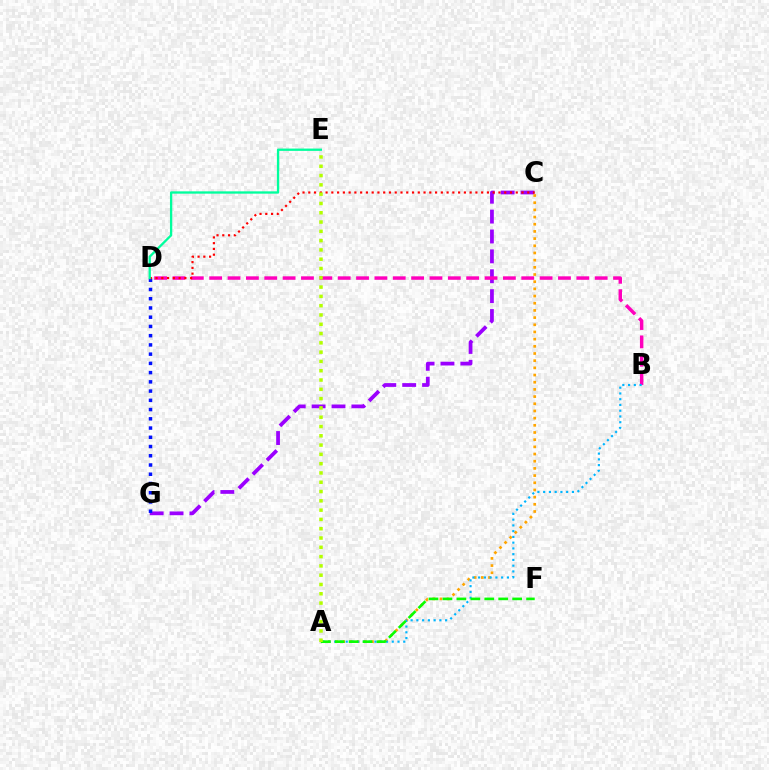{('C', 'G'): [{'color': '#9b00ff', 'line_style': 'dashed', 'thickness': 2.7}], ('B', 'D'): [{'color': '#ff00bd', 'line_style': 'dashed', 'thickness': 2.49}], ('A', 'C'): [{'color': '#ffa500', 'line_style': 'dotted', 'thickness': 1.95}], ('A', 'B'): [{'color': '#00b5ff', 'line_style': 'dotted', 'thickness': 1.56}], ('A', 'F'): [{'color': '#08ff00', 'line_style': 'dashed', 'thickness': 1.89}], ('D', 'G'): [{'color': '#0010ff', 'line_style': 'dotted', 'thickness': 2.51}], ('C', 'D'): [{'color': '#ff0000', 'line_style': 'dotted', 'thickness': 1.57}], ('A', 'E'): [{'color': '#b3ff00', 'line_style': 'dotted', 'thickness': 2.53}], ('D', 'E'): [{'color': '#00ff9d', 'line_style': 'solid', 'thickness': 1.66}]}